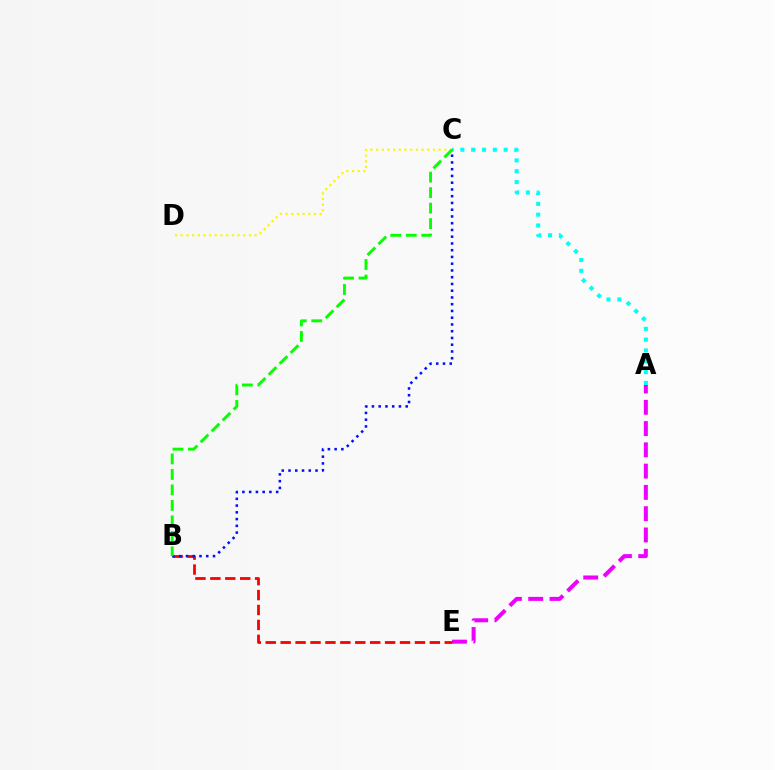{('A', 'C'): [{'color': '#00fff6', 'line_style': 'dotted', 'thickness': 2.94}], ('A', 'E'): [{'color': '#ee00ff', 'line_style': 'dashed', 'thickness': 2.89}], ('B', 'E'): [{'color': '#ff0000', 'line_style': 'dashed', 'thickness': 2.03}], ('C', 'D'): [{'color': '#fcf500', 'line_style': 'dotted', 'thickness': 1.54}], ('B', 'C'): [{'color': '#0010ff', 'line_style': 'dotted', 'thickness': 1.83}, {'color': '#08ff00', 'line_style': 'dashed', 'thickness': 2.1}]}